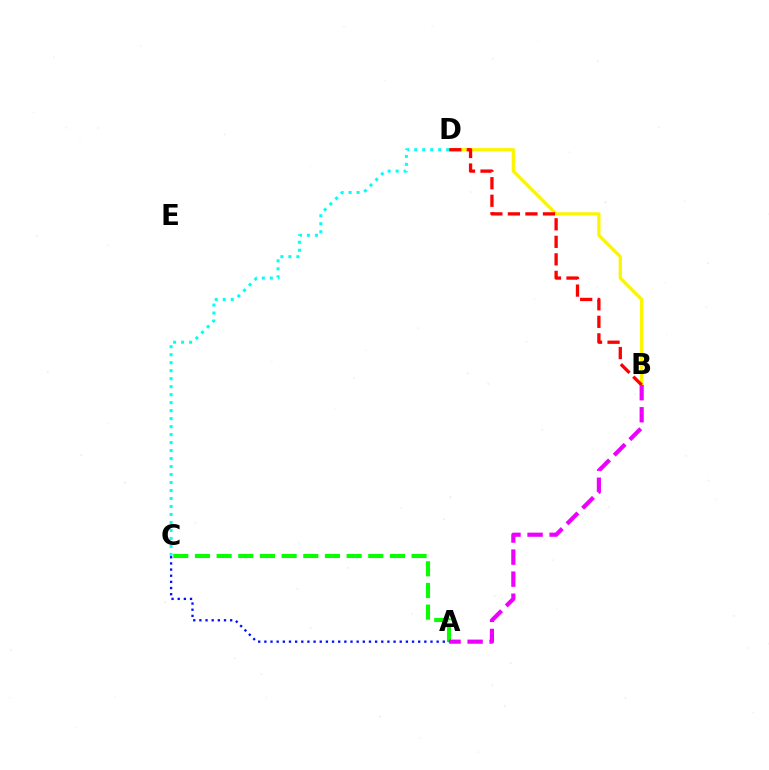{('B', 'D'): [{'color': '#fcf500', 'line_style': 'solid', 'thickness': 2.35}, {'color': '#ff0000', 'line_style': 'dashed', 'thickness': 2.38}], ('A', 'C'): [{'color': '#08ff00', 'line_style': 'dashed', 'thickness': 2.94}, {'color': '#0010ff', 'line_style': 'dotted', 'thickness': 1.67}], ('C', 'D'): [{'color': '#00fff6', 'line_style': 'dotted', 'thickness': 2.17}], ('A', 'B'): [{'color': '#ee00ff', 'line_style': 'dashed', 'thickness': 3.0}]}